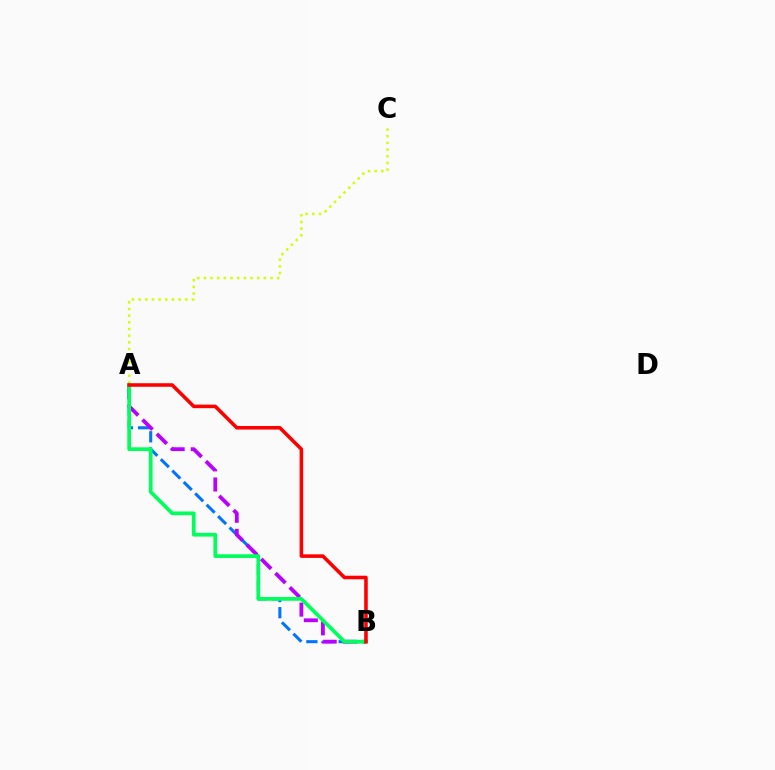{('A', 'B'): [{'color': '#0074ff', 'line_style': 'dashed', 'thickness': 2.19}, {'color': '#b900ff', 'line_style': 'dashed', 'thickness': 2.73}, {'color': '#00ff5c', 'line_style': 'solid', 'thickness': 2.68}, {'color': '#ff0000', 'line_style': 'solid', 'thickness': 2.57}], ('A', 'C'): [{'color': '#d1ff00', 'line_style': 'dotted', 'thickness': 1.81}]}